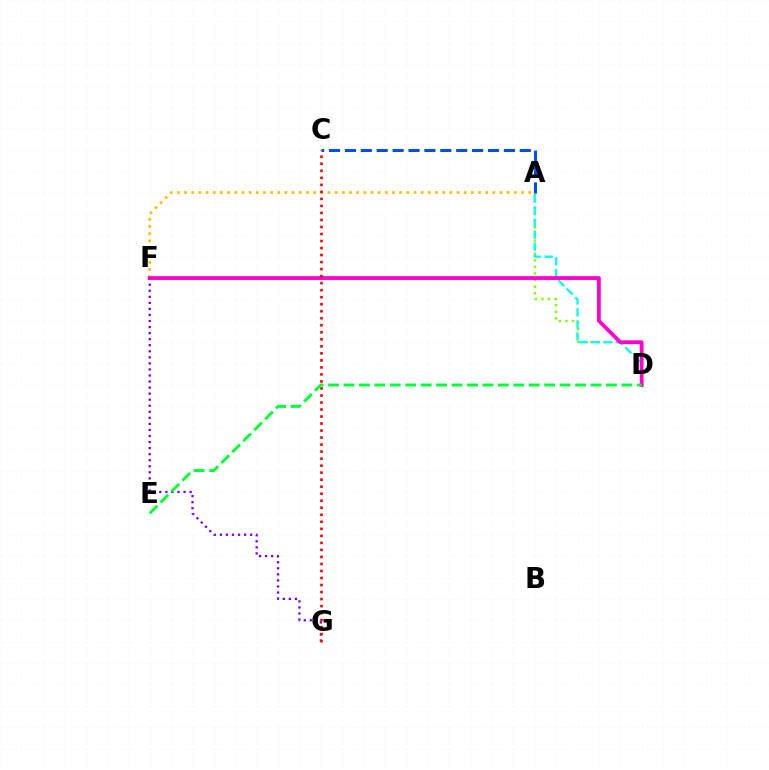{('A', 'F'): [{'color': '#ffbd00', 'line_style': 'dotted', 'thickness': 1.95}], ('A', 'D'): [{'color': '#84ff00', 'line_style': 'dotted', 'thickness': 1.79}, {'color': '#00fff6', 'line_style': 'dashed', 'thickness': 1.63}], ('A', 'C'): [{'color': '#004bff', 'line_style': 'dashed', 'thickness': 2.16}], ('F', 'G'): [{'color': '#7200ff', 'line_style': 'dotted', 'thickness': 1.64}], ('D', 'F'): [{'color': '#ff00cf', 'line_style': 'solid', 'thickness': 2.72}], ('C', 'G'): [{'color': '#ff0000', 'line_style': 'dotted', 'thickness': 1.91}], ('D', 'E'): [{'color': '#00ff39', 'line_style': 'dashed', 'thickness': 2.1}]}